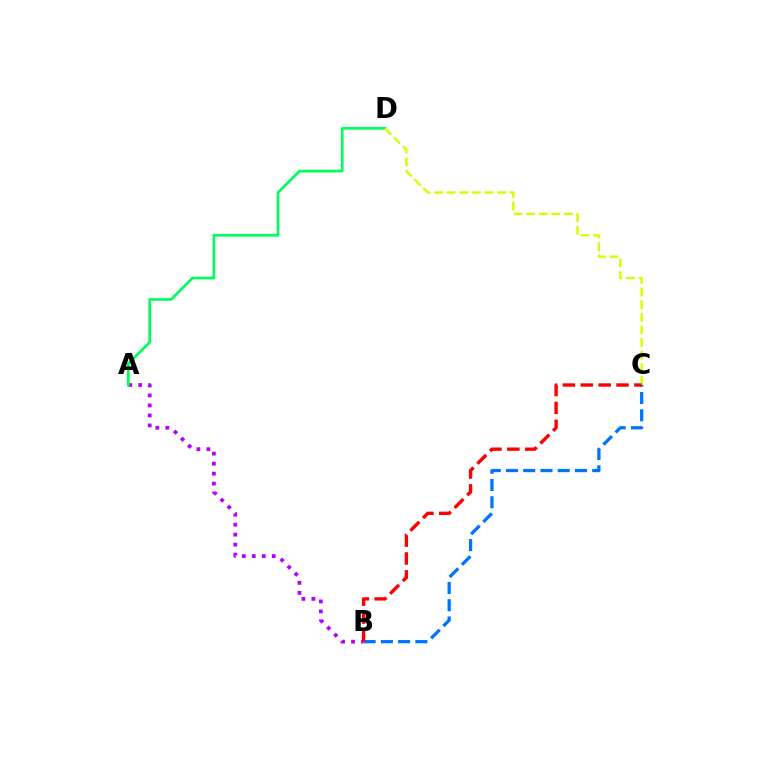{('A', 'B'): [{'color': '#b900ff', 'line_style': 'dotted', 'thickness': 2.71}], ('B', 'C'): [{'color': '#0074ff', 'line_style': 'dashed', 'thickness': 2.34}, {'color': '#ff0000', 'line_style': 'dashed', 'thickness': 2.43}], ('A', 'D'): [{'color': '#00ff5c', 'line_style': 'solid', 'thickness': 1.95}], ('C', 'D'): [{'color': '#d1ff00', 'line_style': 'dashed', 'thickness': 1.71}]}